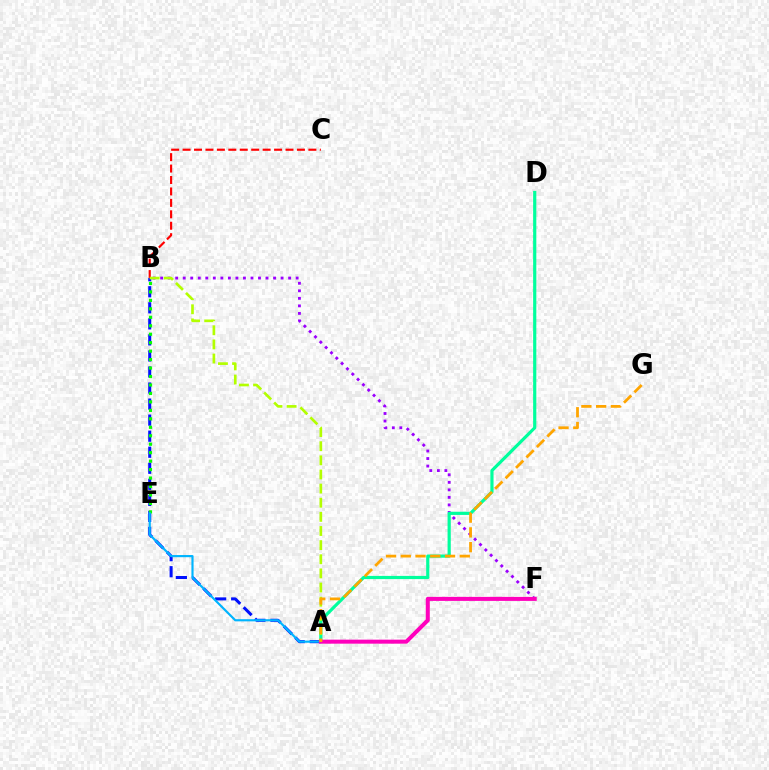{('A', 'B'): [{'color': '#0010ff', 'line_style': 'dashed', 'thickness': 2.18}, {'color': '#b3ff00', 'line_style': 'dashed', 'thickness': 1.92}], ('B', 'F'): [{'color': '#9b00ff', 'line_style': 'dotted', 'thickness': 2.05}], ('B', 'E'): [{'color': '#08ff00', 'line_style': 'dotted', 'thickness': 2.3}], ('A', 'D'): [{'color': '#00ff9d', 'line_style': 'solid', 'thickness': 2.29}], ('A', 'E'): [{'color': '#00b5ff', 'line_style': 'solid', 'thickness': 1.55}], ('B', 'C'): [{'color': '#ff0000', 'line_style': 'dashed', 'thickness': 1.55}], ('A', 'F'): [{'color': '#ff00bd', 'line_style': 'solid', 'thickness': 2.89}], ('A', 'G'): [{'color': '#ffa500', 'line_style': 'dashed', 'thickness': 2.0}]}